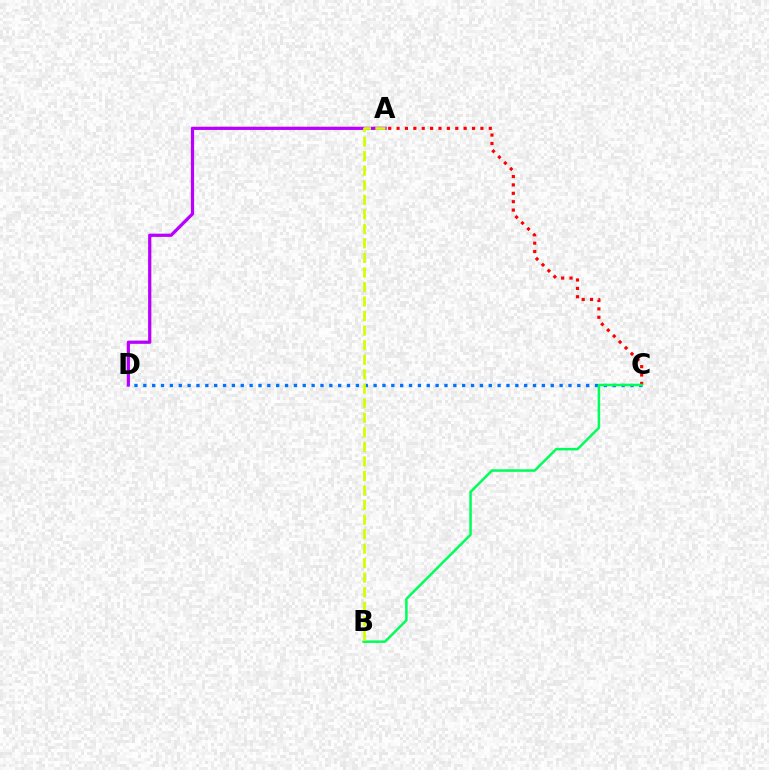{('A', 'D'): [{'color': '#b900ff', 'line_style': 'solid', 'thickness': 2.33}], ('C', 'D'): [{'color': '#0074ff', 'line_style': 'dotted', 'thickness': 2.41}], ('A', 'C'): [{'color': '#ff0000', 'line_style': 'dotted', 'thickness': 2.28}], ('B', 'C'): [{'color': '#00ff5c', 'line_style': 'solid', 'thickness': 1.81}], ('A', 'B'): [{'color': '#d1ff00', 'line_style': 'dashed', 'thickness': 1.97}]}